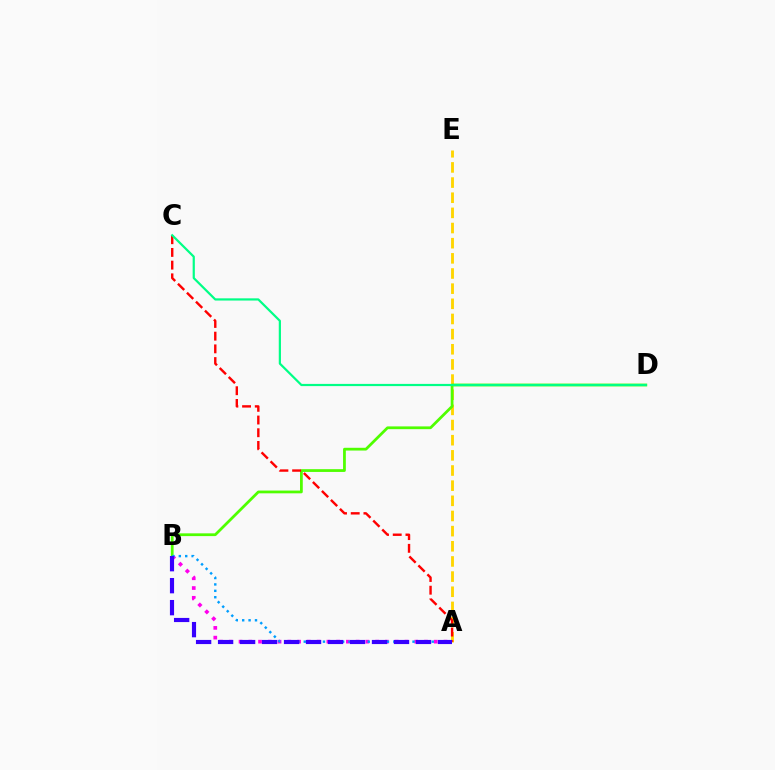{('A', 'B'): [{'color': '#ff00ed', 'line_style': 'dotted', 'thickness': 2.65}, {'color': '#009eff', 'line_style': 'dotted', 'thickness': 1.74}, {'color': '#3700ff', 'line_style': 'dashed', 'thickness': 2.99}], ('A', 'E'): [{'color': '#ffd500', 'line_style': 'dashed', 'thickness': 2.06}], ('B', 'D'): [{'color': '#4fff00', 'line_style': 'solid', 'thickness': 1.99}], ('A', 'C'): [{'color': '#ff0000', 'line_style': 'dashed', 'thickness': 1.73}], ('C', 'D'): [{'color': '#00ff86', 'line_style': 'solid', 'thickness': 1.59}]}